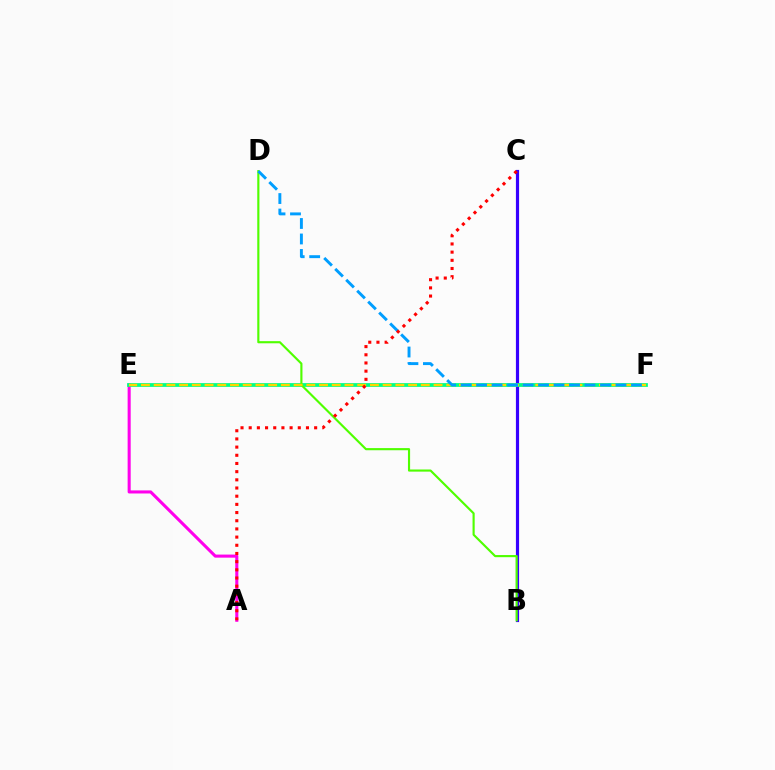{('B', 'C'): [{'color': '#3700ff', 'line_style': 'solid', 'thickness': 2.29}], ('A', 'E'): [{'color': '#ff00ed', 'line_style': 'solid', 'thickness': 2.21}], ('E', 'F'): [{'color': '#00ff86', 'line_style': 'solid', 'thickness': 2.72}, {'color': '#ffd500', 'line_style': 'dashed', 'thickness': 1.73}], ('B', 'D'): [{'color': '#4fff00', 'line_style': 'solid', 'thickness': 1.54}], ('D', 'F'): [{'color': '#009eff', 'line_style': 'dashed', 'thickness': 2.1}], ('A', 'C'): [{'color': '#ff0000', 'line_style': 'dotted', 'thickness': 2.22}]}